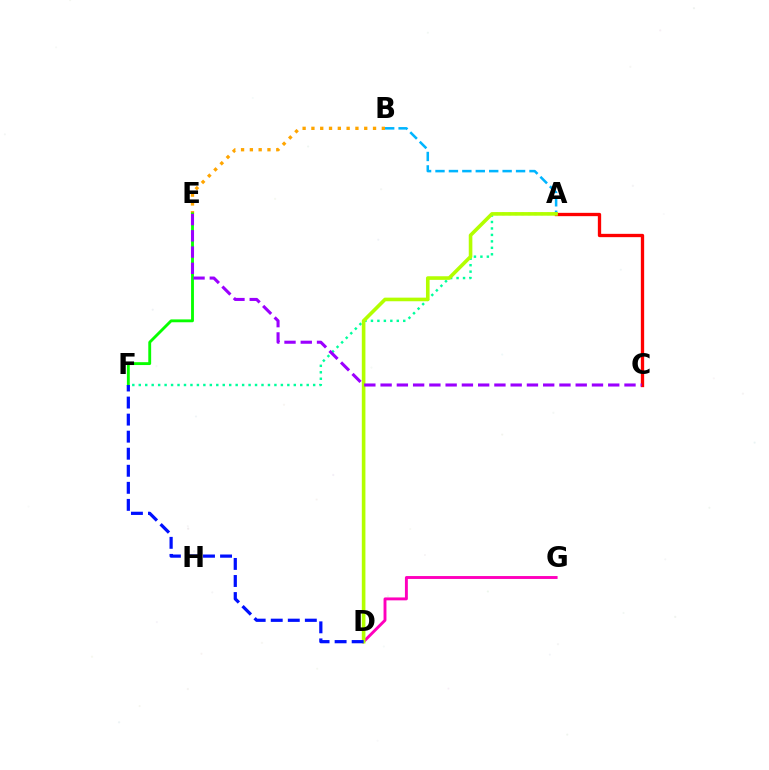{('B', 'E'): [{'color': '#ffa500', 'line_style': 'dotted', 'thickness': 2.39}], ('A', 'B'): [{'color': '#00b5ff', 'line_style': 'dashed', 'thickness': 1.82}], ('E', 'F'): [{'color': '#08ff00', 'line_style': 'solid', 'thickness': 2.06}], ('D', 'G'): [{'color': '#ff00bd', 'line_style': 'solid', 'thickness': 2.09}], ('A', 'F'): [{'color': '#00ff9d', 'line_style': 'dotted', 'thickness': 1.75}], ('A', 'C'): [{'color': '#ff0000', 'line_style': 'solid', 'thickness': 2.38}], ('A', 'D'): [{'color': '#b3ff00', 'line_style': 'solid', 'thickness': 2.6}], ('C', 'E'): [{'color': '#9b00ff', 'line_style': 'dashed', 'thickness': 2.21}], ('D', 'F'): [{'color': '#0010ff', 'line_style': 'dashed', 'thickness': 2.32}]}